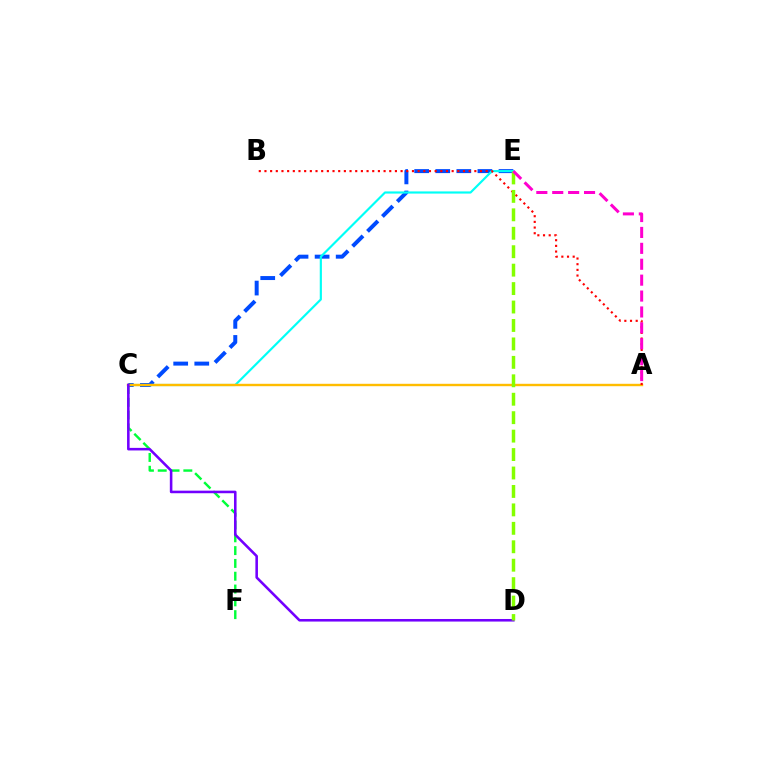{('C', 'F'): [{'color': '#00ff39', 'line_style': 'dashed', 'thickness': 1.74}], ('C', 'E'): [{'color': '#004bff', 'line_style': 'dashed', 'thickness': 2.86}, {'color': '#00fff6', 'line_style': 'solid', 'thickness': 1.56}], ('A', 'C'): [{'color': '#ffbd00', 'line_style': 'solid', 'thickness': 1.73}], ('C', 'D'): [{'color': '#7200ff', 'line_style': 'solid', 'thickness': 1.85}], ('A', 'B'): [{'color': '#ff0000', 'line_style': 'dotted', 'thickness': 1.54}], ('D', 'E'): [{'color': '#84ff00', 'line_style': 'dashed', 'thickness': 2.51}], ('A', 'E'): [{'color': '#ff00cf', 'line_style': 'dashed', 'thickness': 2.16}]}